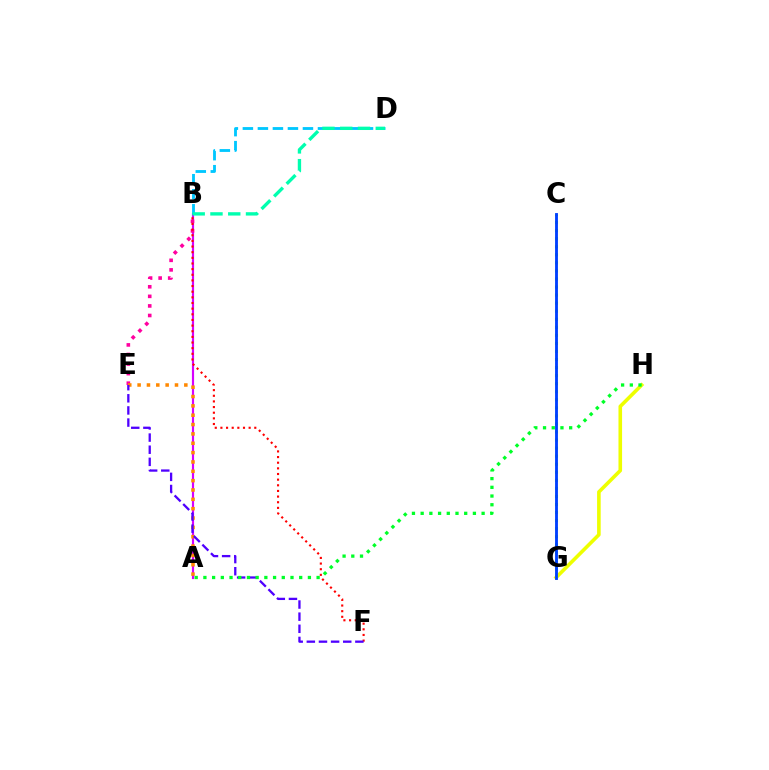{('A', 'B'): [{'color': '#d600ff', 'line_style': 'solid', 'thickness': 1.56}], ('B', 'E'): [{'color': '#ff00a0', 'line_style': 'dotted', 'thickness': 2.6}], ('C', 'G'): [{'color': '#66ff00', 'line_style': 'dotted', 'thickness': 2.19}, {'color': '#003fff', 'line_style': 'solid', 'thickness': 2.05}], ('A', 'E'): [{'color': '#ff8800', 'line_style': 'dotted', 'thickness': 2.54}], ('B', 'F'): [{'color': '#ff0000', 'line_style': 'dotted', 'thickness': 1.53}], ('G', 'H'): [{'color': '#eeff00', 'line_style': 'solid', 'thickness': 2.6}], ('E', 'F'): [{'color': '#4f00ff', 'line_style': 'dashed', 'thickness': 1.65}], ('B', 'D'): [{'color': '#00c7ff', 'line_style': 'dashed', 'thickness': 2.04}, {'color': '#00ffaf', 'line_style': 'dashed', 'thickness': 2.41}], ('A', 'H'): [{'color': '#00ff27', 'line_style': 'dotted', 'thickness': 2.37}]}